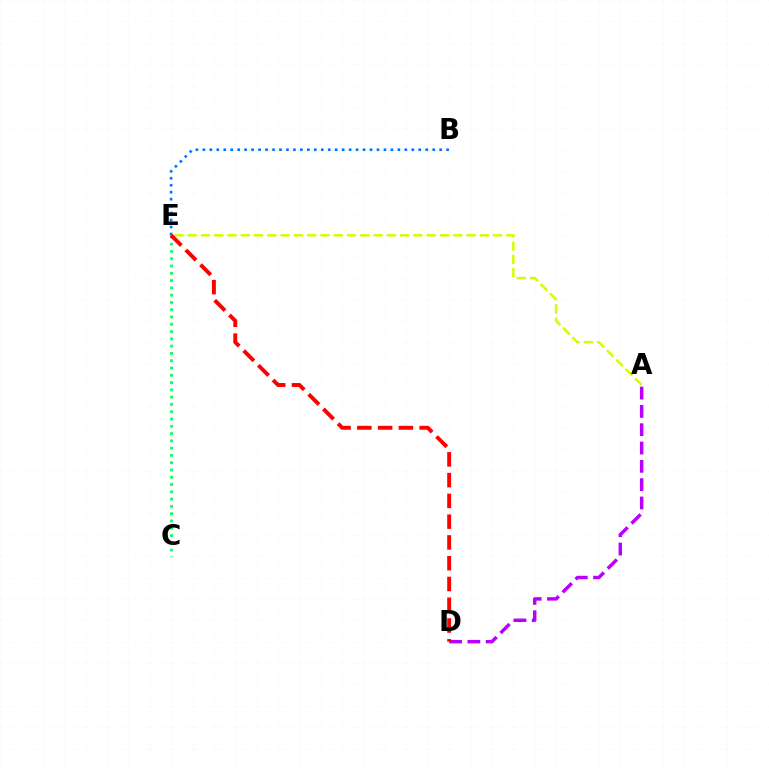{('C', 'E'): [{'color': '#00ff5c', 'line_style': 'dotted', 'thickness': 1.98}], ('A', 'D'): [{'color': '#b900ff', 'line_style': 'dashed', 'thickness': 2.49}], ('B', 'E'): [{'color': '#0074ff', 'line_style': 'dotted', 'thickness': 1.89}], ('A', 'E'): [{'color': '#d1ff00', 'line_style': 'dashed', 'thickness': 1.8}], ('D', 'E'): [{'color': '#ff0000', 'line_style': 'dashed', 'thickness': 2.82}]}